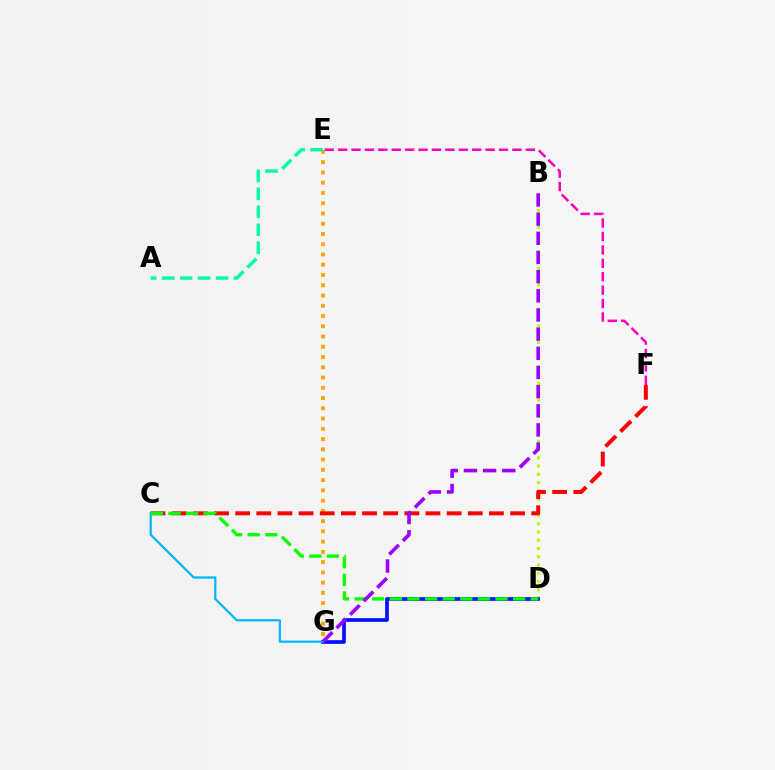{('E', 'G'): [{'color': '#ffa500', 'line_style': 'dotted', 'thickness': 2.79}], ('B', 'D'): [{'color': '#b3ff00', 'line_style': 'dotted', 'thickness': 2.24}], ('C', 'F'): [{'color': '#ff0000', 'line_style': 'dashed', 'thickness': 2.87}], ('A', 'E'): [{'color': '#00ff9d', 'line_style': 'dashed', 'thickness': 2.44}], ('D', 'G'): [{'color': '#0010ff', 'line_style': 'solid', 'thickness': 2.65}], ('C', 'G'): [{'color': '#00b5ff', 'line_style': 'solid', 'thickness': 1.58}], ('C', 'D'): [{'color': '#08ff00', 'line_style': 'dashed', 'thickness': 2.39}], ('B', 'G'): [{'color': '#9b00ff', 'line_style': 'dashed', 'thickness': 2.6}], ('E', 'F'): [{'color': '#ff00bd', 'line_style': 'dashed', 'thickness': 1.82}]}